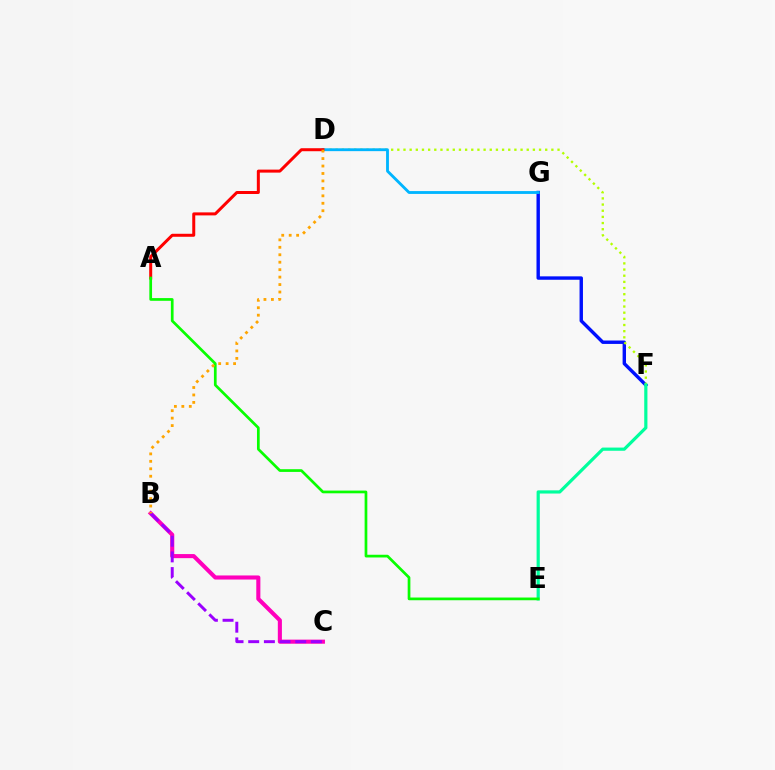{('F', 'G'): [{'color': '#0010ff', 'line_style': 'solid', 'thickness': 2.45}], ('D', 'F'): [{'color': '#b3ff00', 'line_style': 'dotted', 'thickness': 1.67}], ('B', 'C'): [{'color': '#ff00bd', 'line_style': 'solid', 'thickness': 2.94}, {'color': '#9b00ff', 'line_style': 'dashed', 'thickness': 2.13}], ('D', 'G'): [{'color': '#00b5ff', 'line_style': 'solid', 'thickness': 2.05}], ('A', 'D'): [{'color': '#ff0000', 'line_style': 'solid', 'thickness': 2.16}], ('E', 'F'): [{'color': '#00ff9d', 'line_style': 'solid', 'thickness': 2.3}], ('A', 'E'): [{'color': '#08ff00', 'line_style': 'solid', 'thickness': 1.95}], ('B', 'D'): [{'color': '#ffa500', 'line_style': 'dotted', 'thickness': 2.02}]}